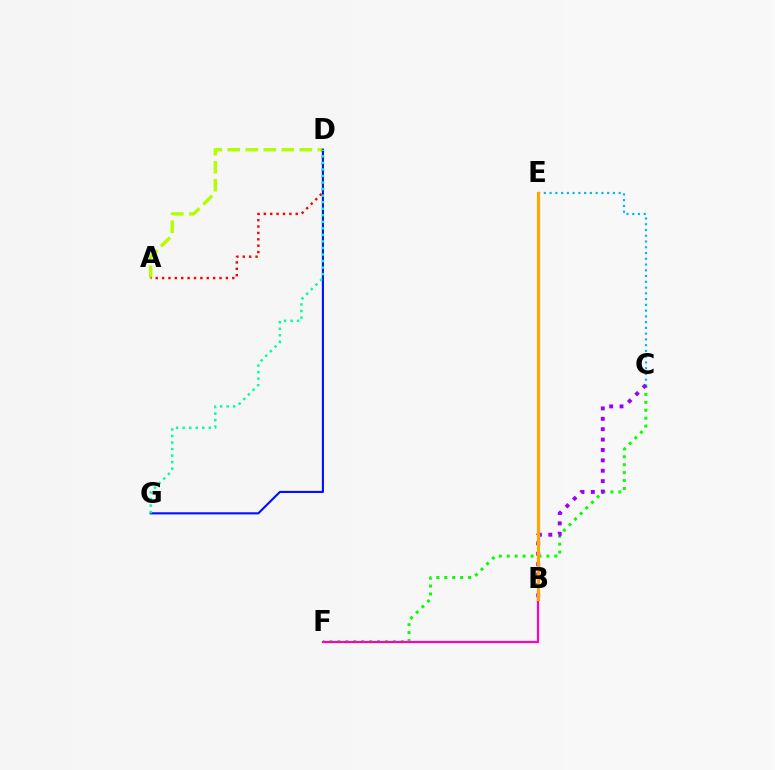{('C', 'E'): [{'color': '#00b5ff', 'line_style': 'dotted', 'thickness': 1.56}], ('C', 'F'): [{'color': '#08ff00', 'line_style': 'dotted', 'thickness': 2.15}], ('A', 'D'): [{'color': '#b3ff00', 'line_style': 'dashed', 'thickness': 2.45}, {'color': '#ff0000', 'line_style': 'dotted', 'thickness': 1.73}], ('B', 'C'): [{'color': '#9b00ff', 'line_style': 'dotted', 'thickness': 2.82}], ('B', 'F'): [{'color': '#ff00bd', 'line_style': 'solid', 'thickness': 1.6}], ('D', 'G'): [{'color': '#0010ff', 'line_style': 'solid', 'thickness': 1.52}, {'color': '#00ff9d', 'line_style': 'dotted', 'thickness': 1.78}], ('B', 'E'): [{'color': '#ffa500', 'line_style': 'solid', 'thickness': 2.27}]}